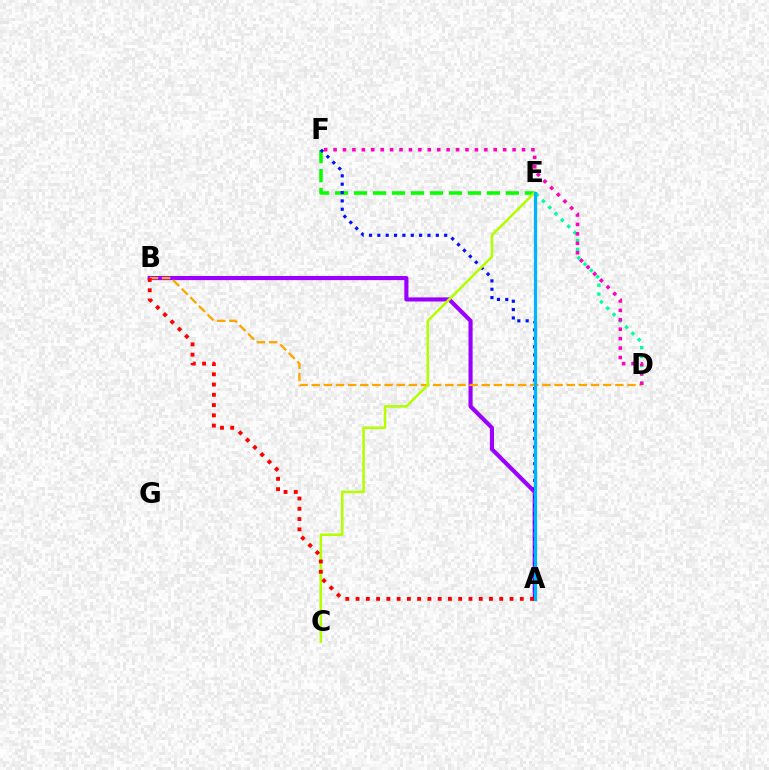{('D', 'E'): [{'color': '#00ff9d', 'line_style': 'dotted', 'thickness': 2.42}], ('A', 'B'): [{'color': '#9b00ff', 'line_style': 'solid', 'thickness': 2.96}, {'color': '#ff0000', 'line_style': 'dotted', 'thickness': 2.79}], ('B', 'D'): [{'color': '#ffa500', 'line_style': 'dashed', 'thickness': 1.65}], ('E', 'F'): [{'color': '#08ff00', 'line_style': 'dashed', 'thickness': 2.58}], ('A', 'F'): [{'color': '#0010ff', 'line_style': 'dotted', 'thickness': 2.27}], ('C', 'E'): [{'color': '#b3ff00', 'line_style': 'solid', 'thickness': 1.83}], ('A', 'E'): [{'color': '#00b5ff', 'line_style': 'solid', 'thickness': 2.33}], ('D', 'F'): [{'color': '#ff00bd', 'line_style': 'dotted', 'thickness': 2.56}]}